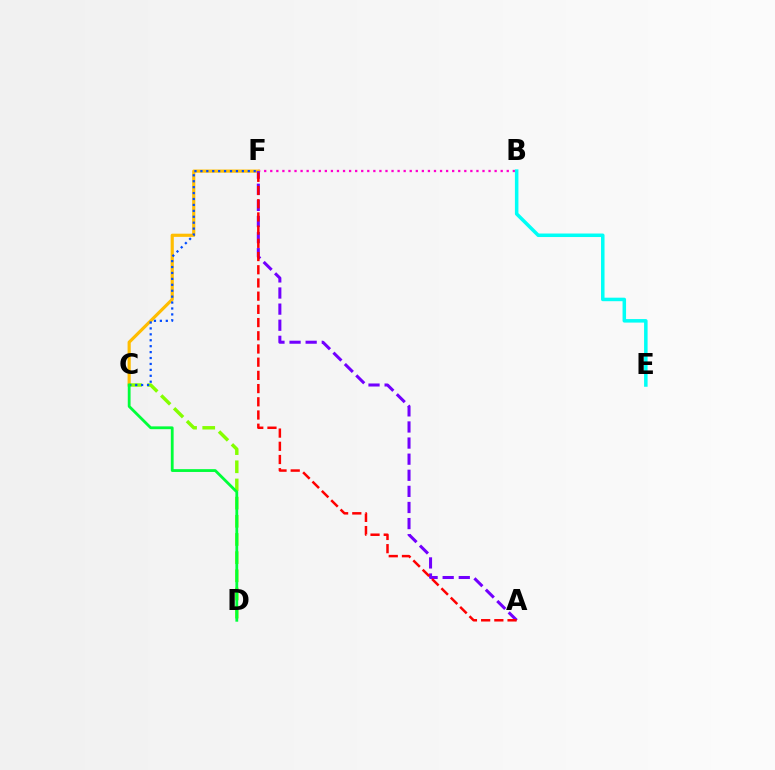{('B', 'F'): [{'color': '#ff00cf', 'line_style': 'dotted', 'thickness': 1.65}], ('C', 'F'): [{'color': '#ffbd00', 'line_style': 'solid', 'thickness': 2.28}, {'color': '#004bff', 'line_style': 'dotted', 'thickness': 1.61}], ('C', 'D'): [{'color': '#84ff00', 'line_style': 'dashed', 'thickness': 2.47}, {'color': '#00ff39', 'line_style': 'solid', 'thickness': 2.02}], ('A', 'F'): [{'color': '#7200ff', 'line_style': 'dashed', 'thickness': 2.19}, {'color': '#ff0000', 'line_style': 'dashed', 'thickness': 1.79}], ('B', 'E'): [{'color': '#00fff6', 'line_style': 'solid', 'thickness': 2.53}]}